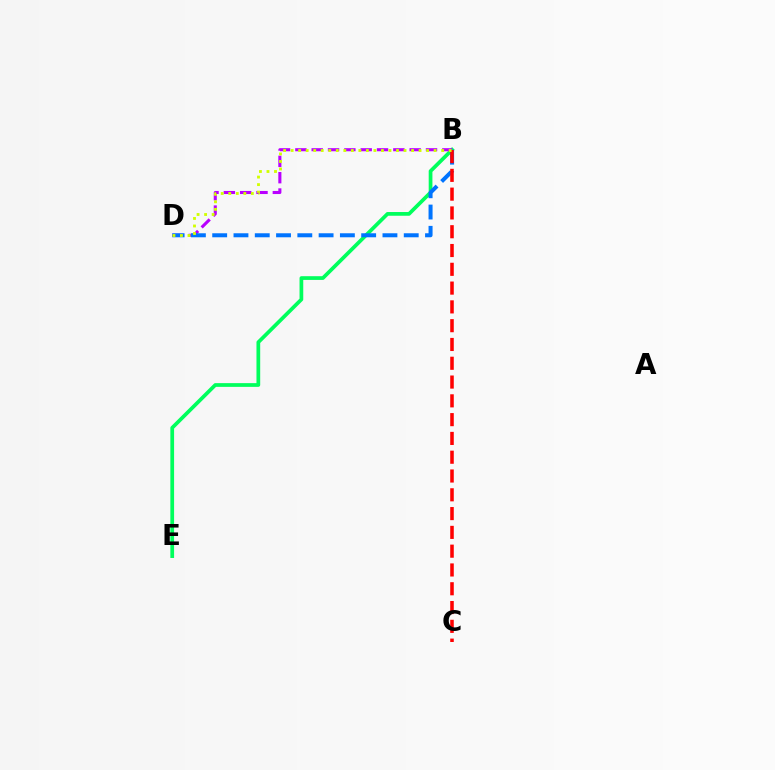{('B', 'E'): [{'color': '#00ff5c', 'line_style': 'solid', 'thickness': 2.68}], ('B', 'D'): [{'color': '#b900ff', 'line_style': 'dashed', 'thickness': 2.22}, {'color': '#0074ff', 'line_style': 'dashed', 'thickness': 2.89}, {'color': '#d1ff00', 'line_style': 'dotted', 'thickness': 2.04}], ('B', 'C'): [{'color': '#ff0000', 'line_style': 'dashed', 'thickness': 2.55}]}